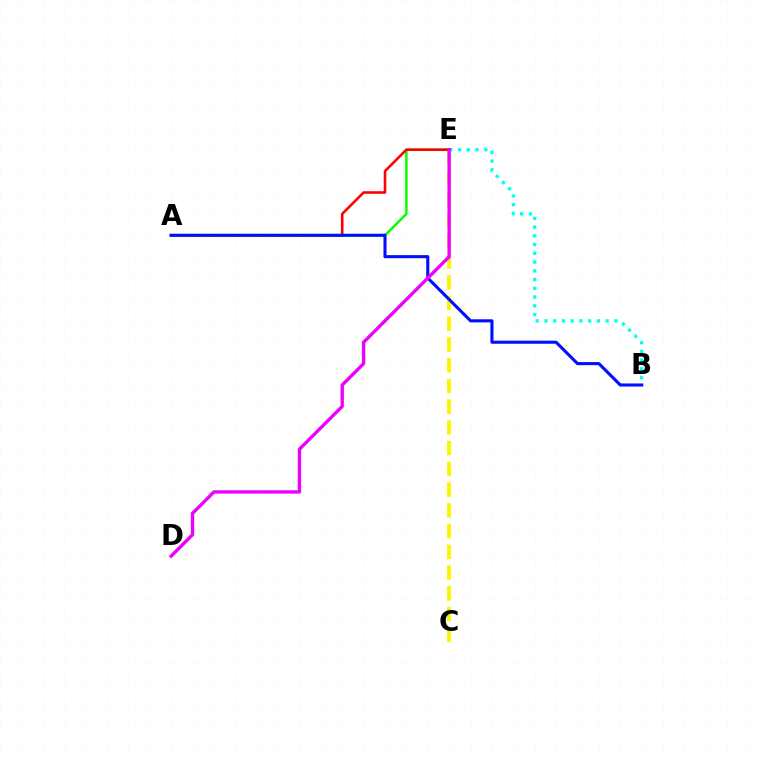{('A', 'E'): [{'color': '#08ff00', 'line_style': 'solid', 'thickness': 1.81}, {'color': '#ff0000', 'line_style': 'solid', 'thickness': 1.86}], ('C', 'E'): [{'color': '#fcf500', 'line_style': 'dashed', 'thickness': 2.82}], ('B', 'E'): [{'color': '#00fff6', 'line_style': 'dotted', 'thickness': 2.38}], ('A', 'B'): [{'color': '#0010ff', 'line_style': 'solid', 'thickness': 2.22}], ('D', 'E'): [{'color': '#ee00ff', 'line_style': 'solid', 'thickness': 2.42}]}